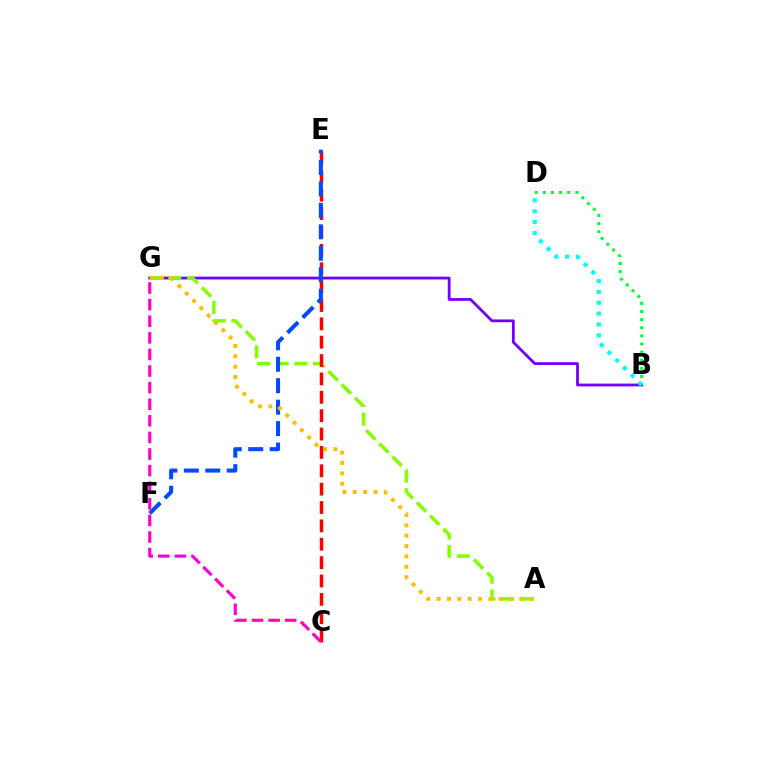{('B', 'G'): [{'color': '#7200ff', 'line_style': 'solid', 'thickness': 2.02}], ('B', 'D'): [{'color': '#00ff39', 'line_style': 'dotted', 'thickness': 2.21}, {'color': '#00fff6', 'line_style': 'dotted', 'thickness': 2.96}], ('A', 'G'): [{'color': '#84ff00', 'line_style': 'dashed', 'thickness': 2.53}, {'color': '#ffbd00', 'line_style': 'dotted', 'thickness': 2.81}], ('C', 'E'): [{'color': '#ff0000', 'line_style': 'dashed', 'thickness': 2.5}], ('E', 'F'): [{'color': '#004bff', 'line_style': 'dashed', 'thickness': 2.91}], ('C', 'G'): [{'color': '#ff00cf', 'line_style': 'dashed', 'thickness': 2.25}]}